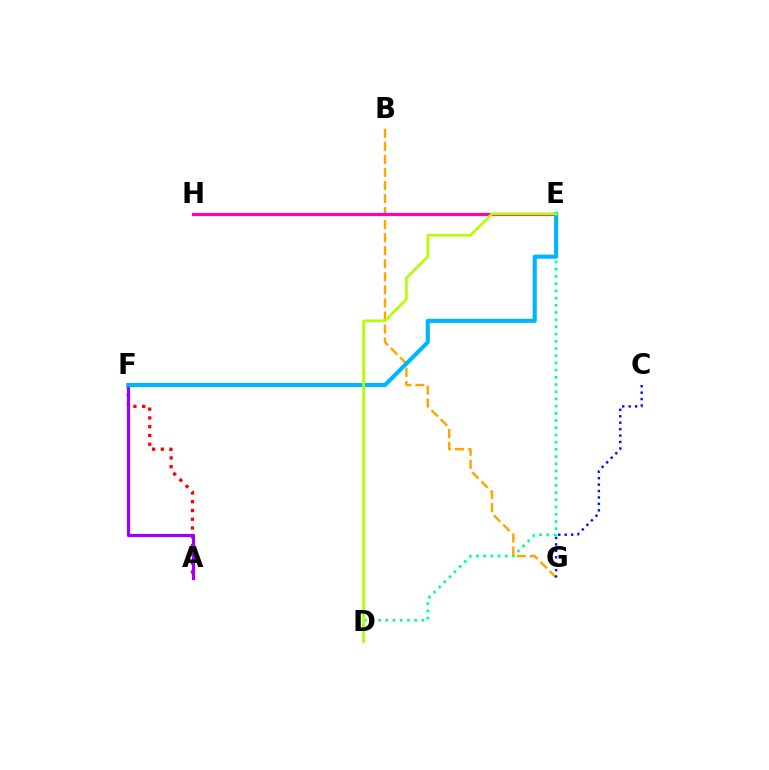{('E', 'H'): [{'color': '#08ff00', 'line_style': 'dotted', 'thickness': 2.17}, {'color': '#ff00bd', 'line_style': 'solid', 'thickness': 2.29}], ('D', 'E'): [{'color': '#00ff9d', 'line_style': 'dotted', 'thickness': 1.96}, {'color': '#b3ff00', 'line_style': 'solid', 'thickness': 1.96}], ('B', 'G'): [{'color': '#ffa500', 'line_style': 'dashed', 'thickness': 1.77}], ('C', 'G'): [{'color': '#0010ff', 'line_style': 'dotted', 'thickness': 1.75}], ('A', 'F'): [{'color': '#ff0000', 'line_style': 'dotted', 'thickness': 2.38}, {'color': '#9b00ff', 'line_style': 'solid', 'thickness': 2.3}], ('E', 'F'): [{'color': '#00b5ff', 'line_style': 'solid', 'thickness': 2.96}]}